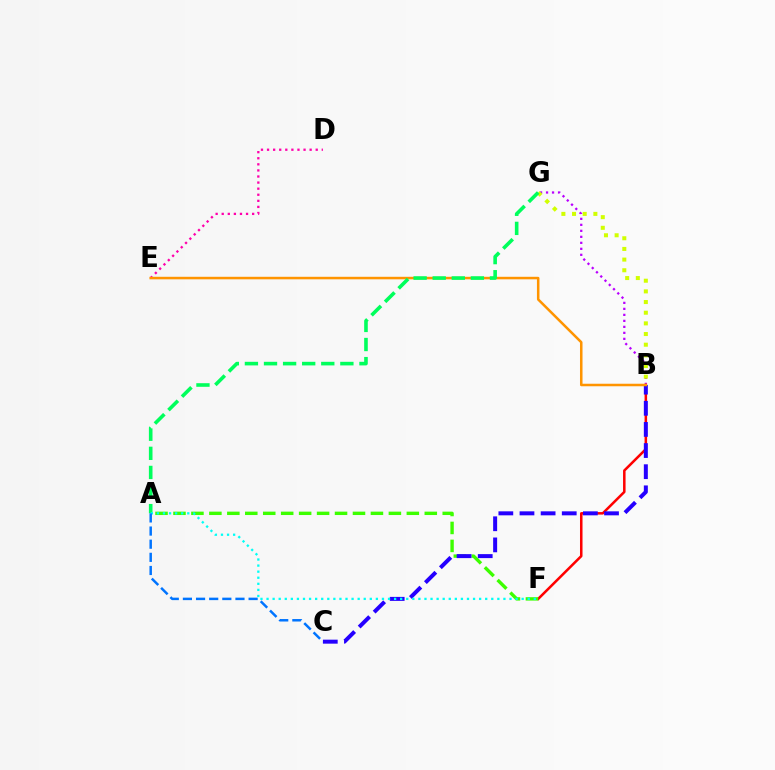{('B', 'G'): [{'color': '#b900ff', 'line_style': 'dotted', 'thickness': 1.63}, {'color': '#d1ff00', 'line_style': 'dotted', 'thickness': 2.9}], ('B', 'F'): [{'color': '#ff0000', 'line_style': 'solid', 'thickness': 1.82}], ('D', 'E'): [{'color': '#ff00ac', 'line_style': 'dotted', 'thickness': 1.65}], ('A', 'F'): [{'color': '#3dff00', 'line_style': 'dashed', 'thickness': 2.44}, {'color': '#00fff6', 'line_style': 'dotted', 'thickness': 1.65}], ('B', 'C'): [{'color': '#2500ff', 'line_style': 'dashed', 'thickness': 2.87}], ('B', 'E'): [{'color': '#ff9400', 'line_style': 'solid', 'thickness': 1.82}], ('A', 'G'): [{'color': '#00ff5c', 'line_style': 'dashed', 'thickness': 2.59}], ('A', 'C'): [{'color': '#0074ff', 'line_style': 'dashed', 'thickness': 1.79}]}